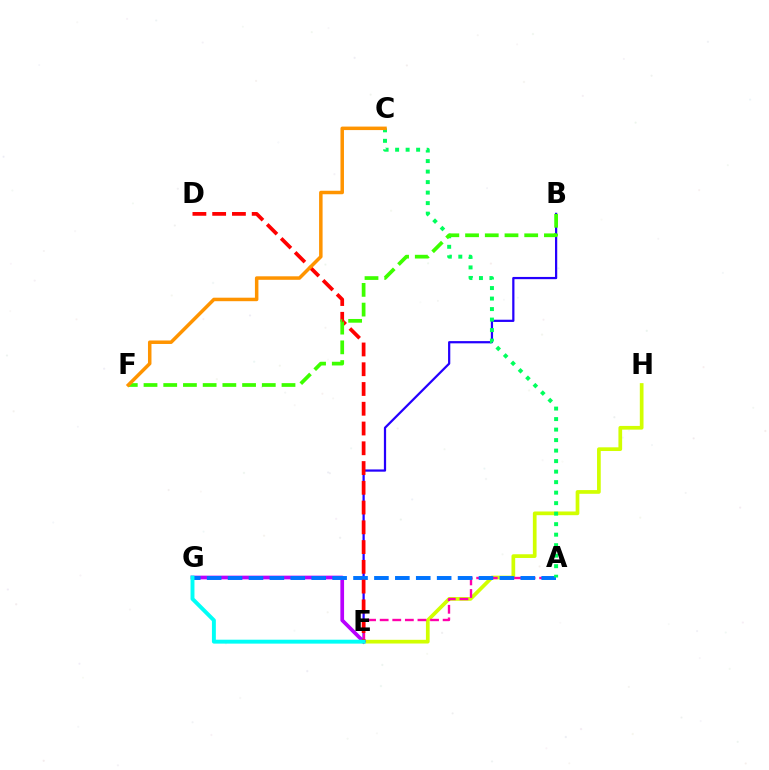{('B', 'E'): [{'color': '#2500ff', 'line_style': 'solid', 'thickness': 1.61}], ('E', 'H'): [{'color': '#d1ff00', 'line_style': 'solid', 'thickness': 2.67}], ('E', 'G'): [{'color': '#b900ff', 'line_style': 'solid', 'thickness': 2.67}, {'color': '#00fff6', 'line_style': 'solid', 'thickness': 2.82}], ('A', 'E'): [{'color': '#ff00ac', 'line_style': 'dashed', 'thickness': 1.71}], ('A', 'G'): [{'color': '#0074ff', 'line_style': 'dashed', 'thickness': 2.84}], ('A', 'C'): [{'color': '#00ff5c', 'line_style': 'dotted', 'thickness': 2.85}], ('D', 'E'): [{'color': '#ff0000', 'line_style': 'dashed', 'thickness': 2.68}], ('B', 'F'): [{'color': '#3dff00', 'line_style': 'dashed', 'thickness': 2.68}], ('C', 'F'): [{'color': '#ff9400', 'line_style': 'solid', 'thickness': 2.52}]}